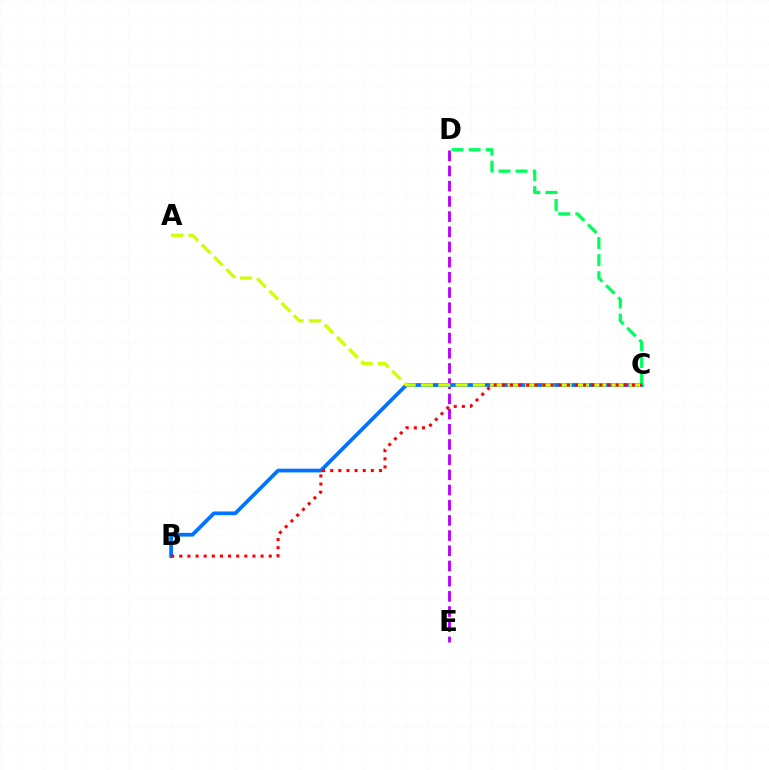{('D', 'E'): [{'color': '#b900ff', 'line_style': 'dashed', 'thickness': 2.06}], ('B', 'C'): [{'color': '#0074ff', 'line_style': 'solid', 'thickness': 2.7}, {'color': '#ff0000', 'line_style': 'dotted', 'thickness': 2.21}], ('C', 'D'): [{'color': '#00ff5c', 'line_style': 'dashed', 'thickness': 2.32}], ('A', 'C'): [{'color': '#d1ff00', 'line_style': 'dashed', 'thickness': 2.35}]}